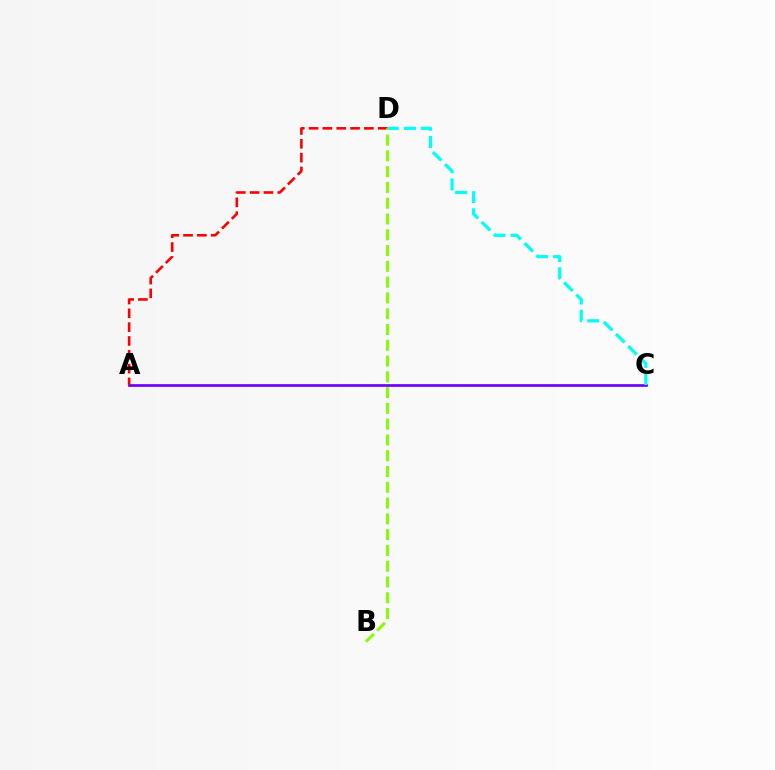{('A', 'C'): [{'color': '#7200ff', 'line_style': 'solid', 'thickness': 1.96}], ('C', 'D'): [{'color': '#00fff6', 'line_style': 'dashed', 'thickness': 2.33}], ('A', 'D'): [{'color': '#ff0000', 'line_style': 'dashed', 'thickness': 1.88}], ('B', 'D'): [{'color': '#84ff00', 'line_style': 'dashed', 'thickness': 2.14}]}